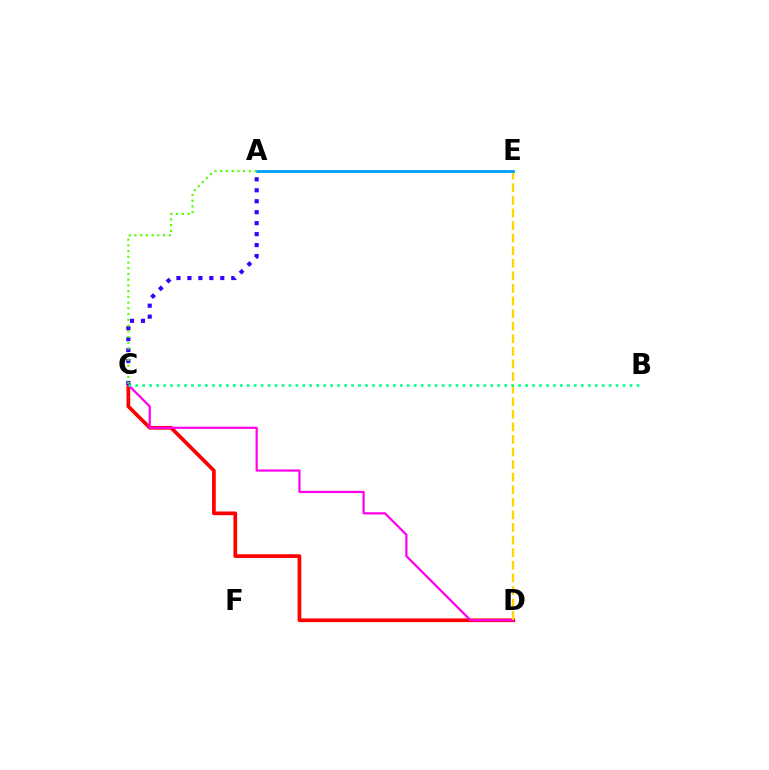{('C', 'D'): [{'color': '#ff0000', 'line_style': 'solid', 'thickness': 2.66}, {'color': '#ff00ed', 'line_style': 'solid', 'thickness': 1.59}], ('D', 'E'): [{'color': '#ffd500', 'line_style': 'dashed', 'thickness': 1.71}], ('A', 'E'): [{'color': '#009eff', 'line_style': 'solid', 'thickness': 2.01}], ('A', 'C'): [{'color': '#3700ff', 'line_style': 'dotted', 'thickness': 2.98}, {'color': '#4fff00', 'line_style': 'dotted', 'thickness': 1.56}], ('B', 'C'): [{'color': '#00ff86', 'line_style': 'dotted', 'thickness': 1.89}]}